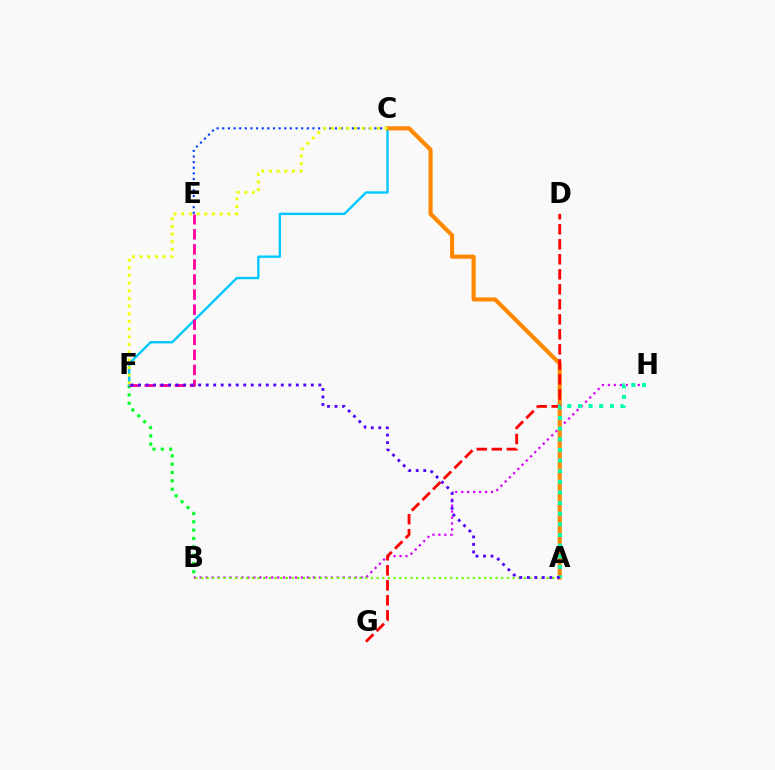{('B', 'H'): [{'color': '#d600ff', 'line_style': 'dotted', 'thickness': 1.62}], ('B', 'F'): [{'color': '#00ff27', 'line_style': 'dotted', 'thickness': 2.26}], ('C', 'F'): [{'color': '#00c7ff', 'line_style': 'solid', 'thickness': 1.7}, {'color': '#eeff00', 'line_style': 'dotted', 'thickness': 2.09}], ('A', 'B'): [{'color': '#66ff00', 'line_style': 'dotted', 'thickness': 1.54}], ('C', 'E'): [{'color': '#003fff', 'line_style': 'dotted', 'thickness': 1.53}], ('A', 'C'): [{'color': '#ff8800', 'line_style': 'solid', 'thickness': 2.96}], ('D', 'G'): [{'color': '#ff0000', 'line_style': 'dashed', 'thickness': 2.04}], ('A', 'H'): [{'color': '#00ffaf', 'line_style': 'dotted', 'thickness': 2.89}], ('E', 'F'): [{'color': '#ff00a0', 'line_style': 'dashed', 'thickness': 2.05}], ('A', 'F'): [{'color': '#4f00ff', 'line_style': 'dotted', 'thickness': 2.04}]}